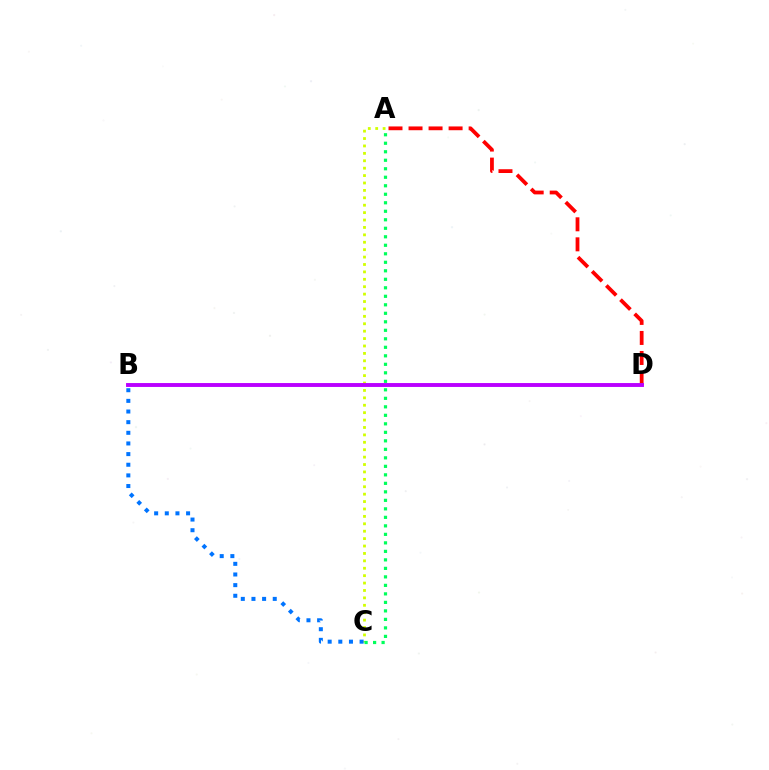{('A', 'C'): [{'color': '#d1ff00', 'line_style': 'dotted', 'thickness': 2.01}, {'color': '#00ff5c', 'line_style': 'dotted', 'thickness': 2.31}], ('A', 'D'): [{'color': '#ff0000', 'line_style': 'dashed', 'thickness': 2.72}], ('B', 'D'): [{'color': '#b900ff', 'line_style': 'solid', 'thickness': 2.81}], ('B', 'C'): [{'color': '#0074ff', 'line_style': 'dotted', 'thickness': 2.89}]}